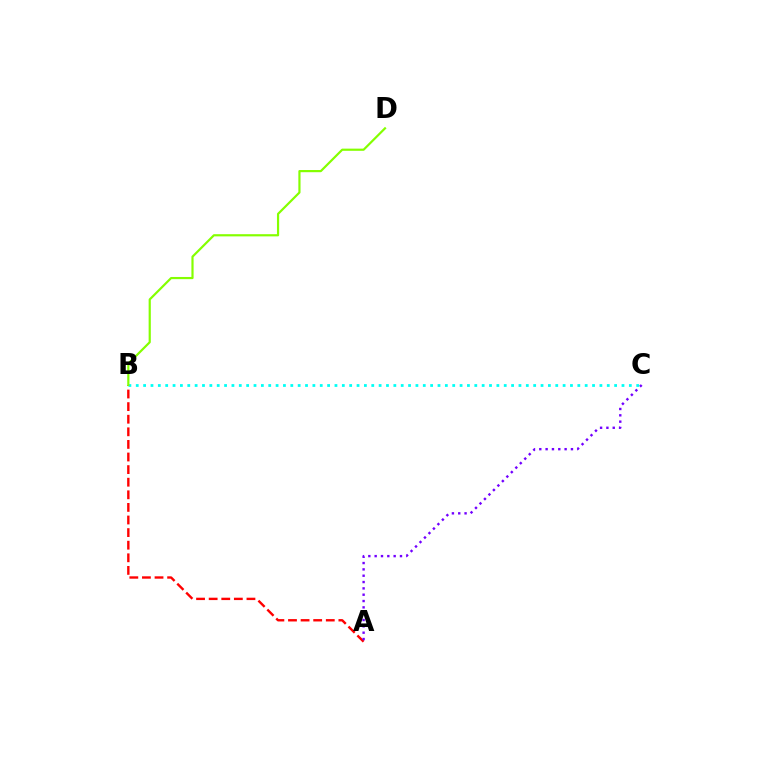{('A', 'B'): [{'color': '#ff0000', 'line_style': 'dashed', 'thickness': 1.71}], ('A', 'C'): [{'color': '#7200ff', 'line_style': 'dotted', 'thickness': 1.72}], ('B', 'C'): [{'color': '#00fff6', 'line_style': 'dotted', 'thickness': 2.0}], ('B', 'D'): [{'color': '#84ff00', 'line_style': 'solid', 'thickness': 1.57}]}